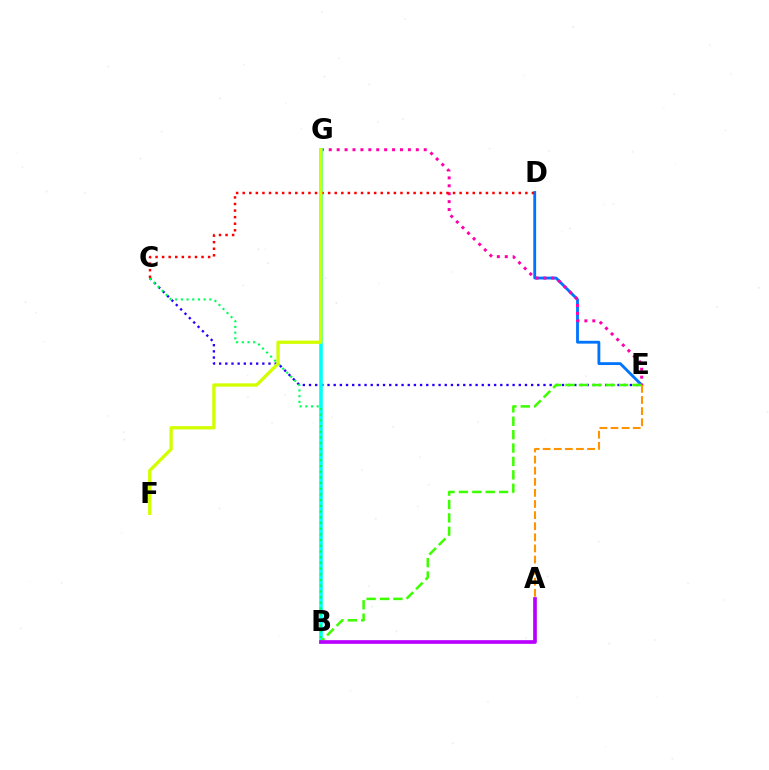{('D', 'E'): [{'color': '#0074ff', 'line_style': 'solid', 'thickness': 2.04}], ('C', 'E'): [{'color': '#2500ff', 'line_style': 'dotted', 'thickness': 1.68}], ('E', 'G'): [{'color': '#ff00ac', 'line_style': 'dotted', 'thickness': 2.15}], ('B', 'G'): [{'color': '#00fff6', 'line_style': 'solid', 'thickness': 2.59}], ('B', 'C'): [{'color': '#00ff5c', 'line_style': 'dotted', 'thickness': 1.55}], ('B', 'E'): [{'color': '#3dff00', 'line_style': 'dashed', 'thickness': 1.82}], ('C', 'D'): [{'color': '#ff0000', 'line_style': 'dotted', 'thickness': 1.79}], ('A', 'B'): [{'color': '#b900ff', 'line_style': 'solid', 'thickness': 2.64}], ('F', 'G'): [{'color': '#d1ff00', 'line_style': 'solid', 'thickness': 2.37}], ('A', 'E'): [{'color': '#ff9400', 'line_style': 'dashed', 'thickness': 1.51}]}